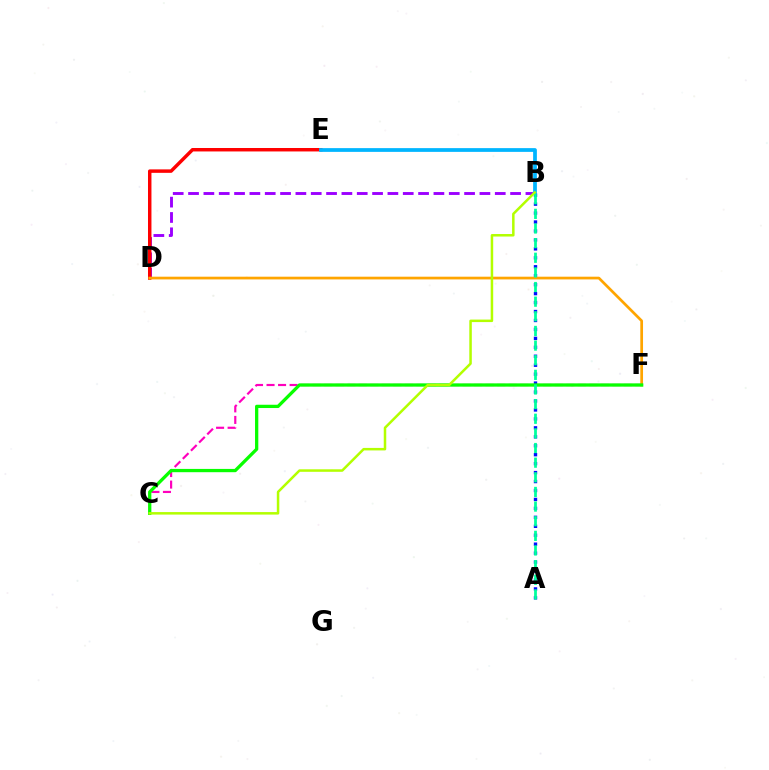{('A', 'B'): [{'color': '#0010ff', 'line_style': 'dotted', 'thickness': 2.43}, {'color': '#00ff9d', 'line_style': 'dashed', 'thickness': 1.99}], ('C', 'F'): [{'color': '#ff00bd', 'line_style': 'dashed', 'thickness': 1.57}, {'color': '#08ff00', 'line_style': 'solid', 'thickness': 2.36}], ('B', 'D'): [{'color': '#9b00ff', 'line_style': 'dashed', 'thickness': 2.08}], ('D', 'E'): [{'color': '#ff0000', 'line_style': 'solid', 'thickness': 2.49}], ('D', 'F'): [{'color': '#ffa500', 'line_style': 'solid', 'thickness': 1.96}], ('B', 'E'): [{'color': '#00b5ff', 'line_style': 'solid', 'thickness': 2.7}], ('B', 'C'): [{'color': '#b3ff00', 'line_style': 'solid', 'thickness': 1.81}]}